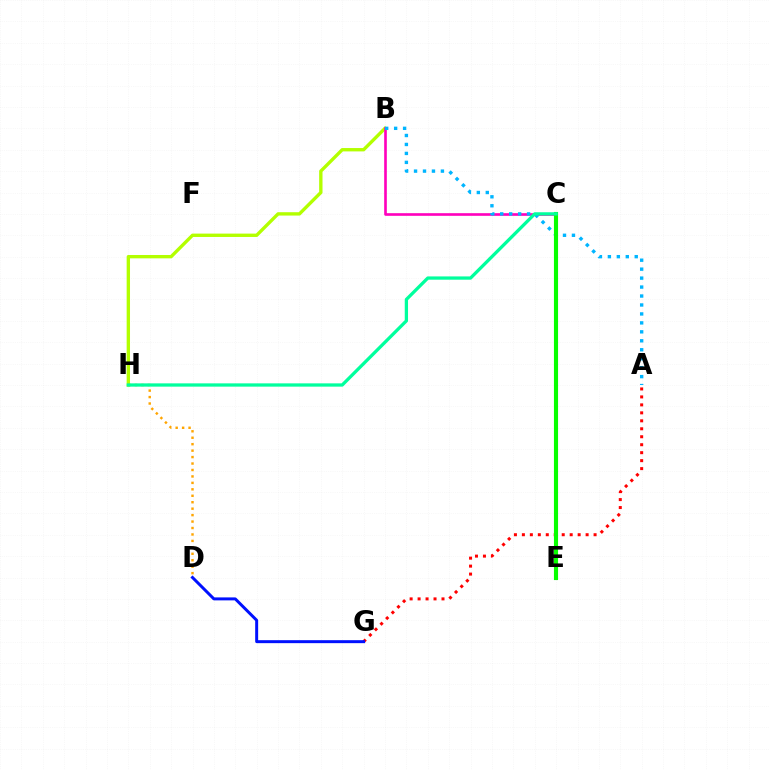{('B', 'H'): [{'color': '#b3ff00', 'line_style': 'solid', 'thickness': 2.42}], ('B', 'C'): [{'color': '#ff00bd', 'line_style': 'solid', 'thickness': 1.9}], ('A', 'G'): [{'color': '#ff0000', 'line_style': 'dotted', 'thickness': 2.16}], ('D', 'H'): [{'color': '#ffa500', 'line_style': 'dotted', 'thickness': 1.75}], ('A', 'B'): [{'color': '#00b5ff', 'line_style': 'dotted', 'thickness': 2.43}], ('C', 'E'): [{'color': '#9b00ff', 'line_style': 'solid', 'thickness': 1.76}, {'color': '#08ff00', 'line_style': 'solid', 'thickness': 2.96}], ('D', 'G'): [{'color': '#0010ff', 'line_style': 'solid', 'thickness': 2.14}], ('C', 'H'): [{'color': '#00ff9d', 'line_style': 'solid', 'thickness': 2.36}]}